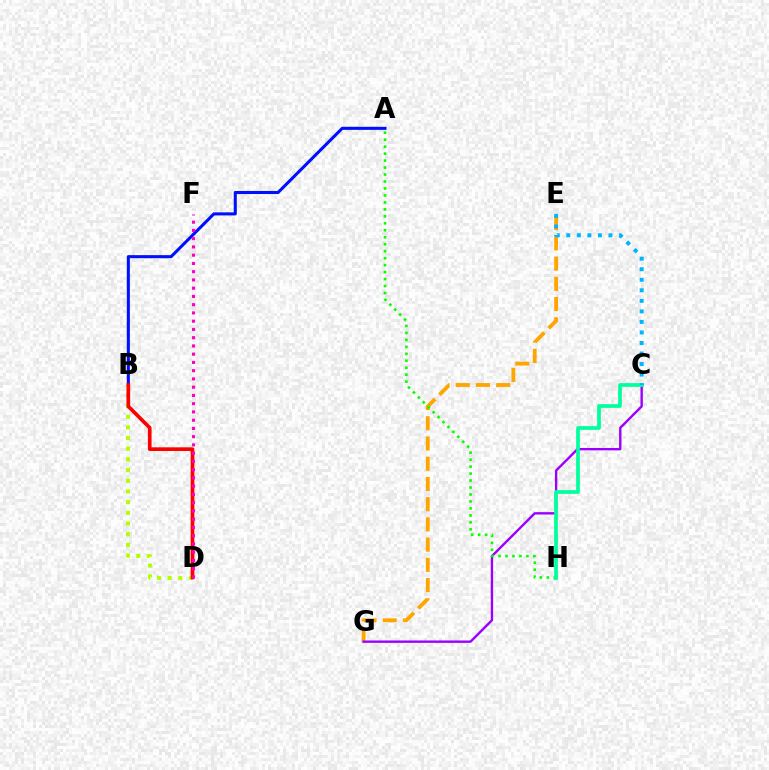{('E', 'G'): [{'color': '#ffa500', 'line_style': 'dashed', 'thickness': 2.75}], ('C', 'G'): [{'color': '#9b00ff', 'line_style': 'solid', 'thickness': 1.71}], ('A', 'B'): [{'color': '#0010ff', 'line_style': 'solid', 'thickness': 2.21}], ('B', 'D'): [{'color': '#b3ff00', 'line_style': 'dotted', 'thickness': 2.9}, {'color': '#ff0000', 'line_style': 'solid', 'thickness': 2.65}], ('A', 'H'): [{'color': '#08ff00', 'line_style': 'dotted', 'thickness': 1.89}], ('D', 'F'): [{'color': '#ff00bd', 'line_style': 'dotted', 'thickness': 2.24}], ('C', 'H'): [{'color': '#00ff9d', 'line_style': 'solid', 'thickness': 2.69}], ('C', 'E'): [{'color': '#00b5ff', 'line_style': 'dotted', 'thickness': 2.86}]}